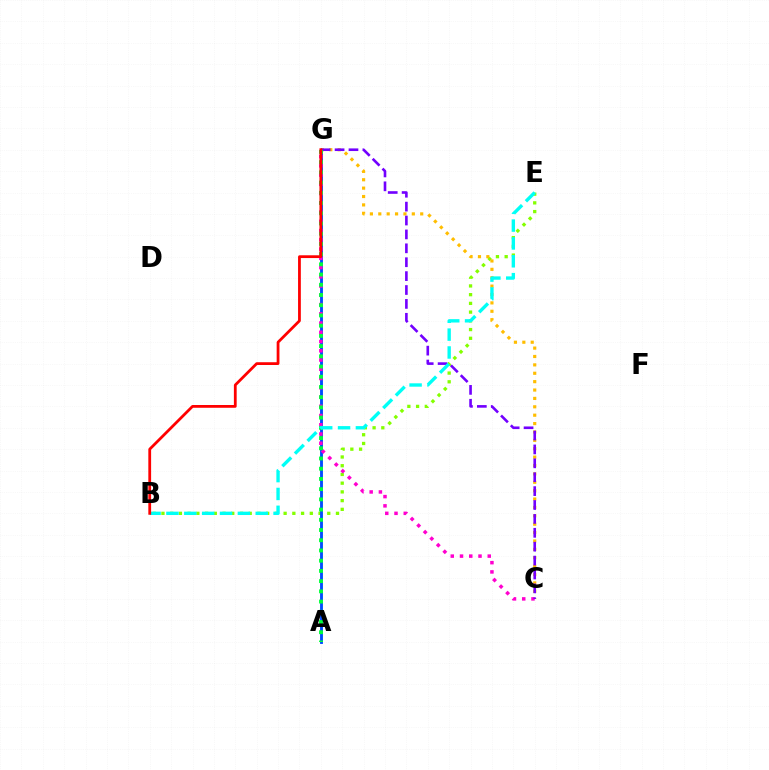{('B', 'E'): [{'color': '#84ff00', 'line_style': 'dotted', 'thickness': 2.37}, {'color': '#00fff6', 'line_style': 'dashed', 'thickness': 2.43}], ('C', 'G'): [{'color': '#ffbd00', 'line_style': 'dotted', 'thickness': 2.28}, {'color': '#ff00cf', 'line_style': 'dotted', 'thickness': 2.51}, {'color': '#7200ff', 'line_style': 'dashed', 'thickness': 1.89}], ('A', 'G'): [{'color': '#004bff', 'line_style': 'solid', 'thickness': 2.07}, {'color': '#00ff39', 'line_style': 'dotted', 'thickness': 2.78}], ('B', 'G'): [{'color': '#ff0000', 'line_style': 'solid', 'thickness': 2.0}]}